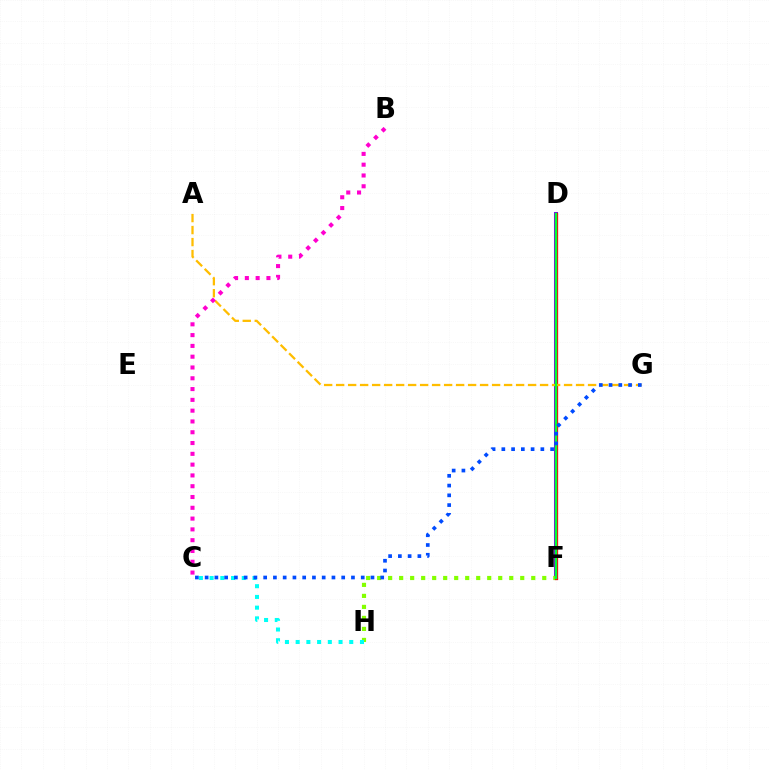{('D', 'F'): [{'color': '#7200ff', 'line_style': 'solid', 'thickness': 2.91}, {'color': '#ff0000', 'line_style': 'solid', 'thickness': 2.34}, {'color': '#00ff39', 'line_style': 'solid', 'thickness': 1.73}], ('F', 'H'): [{'color': '#84ff00', 'line_style': 'dotted', 'thickness': 2.99}], ('A', 'G'): [{'color': '#ffbd00', 'line_style': 'dashed', 'thickness': 1.63}], ('B', 'C'): [{'color': '#ff00cf', 'line_style': 'dotted', 'thickness': 2.93}], ('C', 'H'): [{'color': '#00fff6', 'line_style': 'dotted', 'thickness': 2.91}], ('C', 'G'): [{'color': '#004bff', 'line_style': 'dotted', 'thickness': 2.65}]}